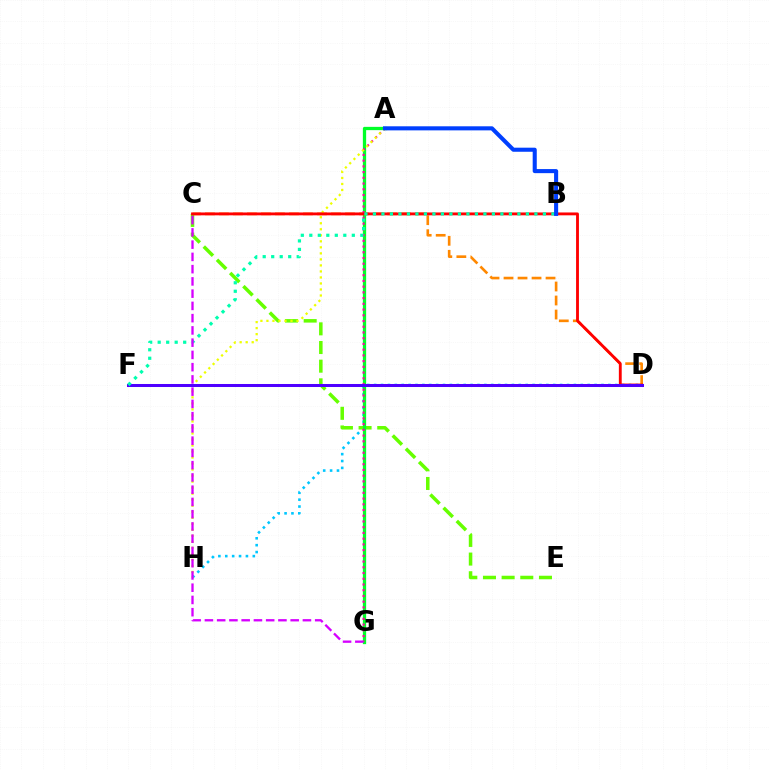{('D', 'H'): [{'color': '#00c7ff', 'line_style': 'dotted', 'thickness': 1.87}], ('C', 'E'): [{'color': '#66ff00', 'line_style': 'dashed', 'thickness': 2.54}], ('A', 'G'): [{'color': '#00ff27', 'line_style': 'solid', 'thickness': 2.36}, {'color': '#ff00a0', 'line_style': 'dotted', 'thickness': 1.56}], ('C', 'D'): [{'color': '#ff8800', 'line_style': 'dashed', 'thickness': 1.9}, {'color': '#ff0000', 'line_style': 'solid', 'thickness': 2.06}], ('A', 'H'): [{'color': '#eeff00', 'line_style': 'dotted', 'thickness': 1.64}], ('D', 'F'): [{'color': '#4f00ff', 'line_style': 'solid', 'thickness': 2.17}], ('B', 'F'): [{'color': '#00ffaf', 'line_style': 'dotted', 'thickness': 2.31}], ('A', 'B'): [{'color': '#003fff', 'line_style': 'solid', 'thickness': 2.93}], ('C', 'G'): [{'color': '#d600ff', 'line_style': 'dashed', 'thickness': 1.66}]}